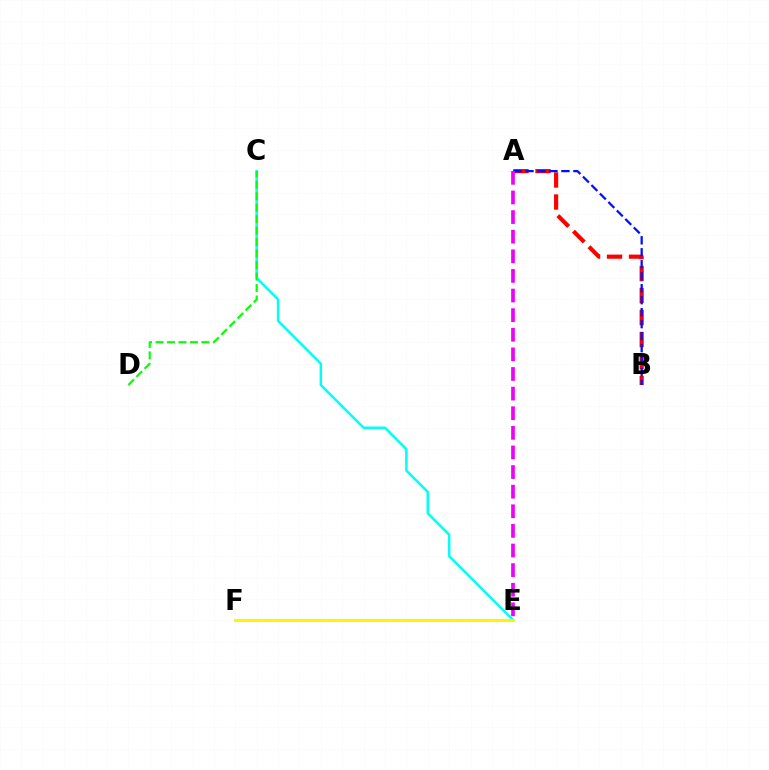{('A', 'B'): [{'color': '#ff0000', 'line_style': 'dashed', 'thickness': 2.99}, {'color': '#0010ff', 'line_style': 'dashed', 'thickness': 1.63}], ('C', 'E'): [{'color': '#00fff6', 'line_style': 'solid', 'thickness': 1.8}], ('C', 'D'): [{'color': '#08ff00', 'line_style': 'dashed', 'thickness': 1.56}], ('E', 'F'): [{'color': '#fcf500', 'line_style': 'solid', 'thickness': 2.19}], ('A', 'E'): [{'color': '#ee00ff', 'line_style': 'dashed', 'thickness': 2.66}]}